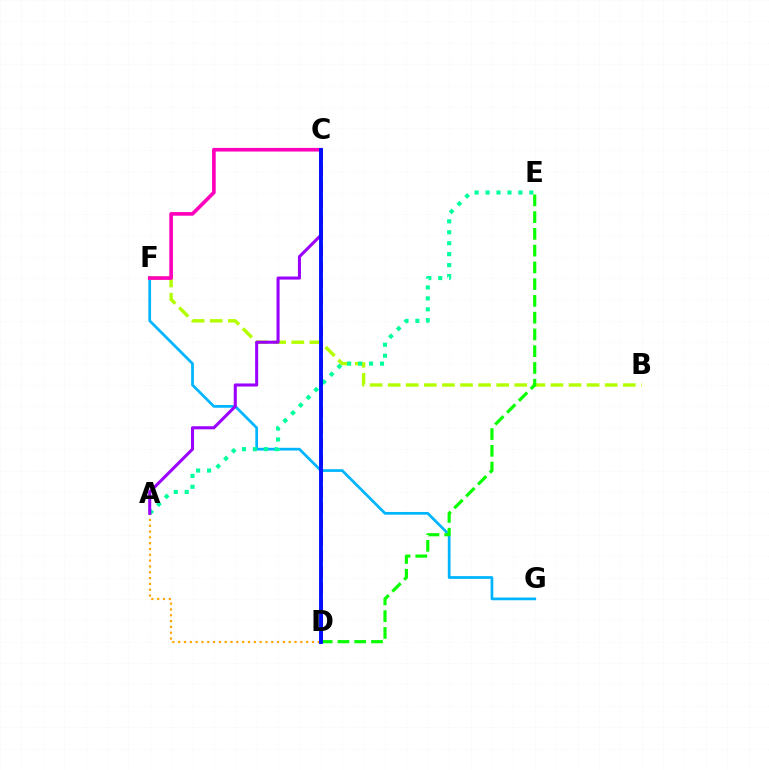{('F', 'G'): [{'color': '#00b5ff', 'line_style': 'solid', 'thickness': 1.97}], ('A', 'D'): [{'color': '#ffa500', 'line_style': 'dotted', 'thickness': 1.58}], ('B', 'F'): [{'color': '#b3ff00', 'line_style': 'dashed', 'thickness': 2.46}], ('C', 'D'): [{'color': '#ff0000', 'line_style': 'dashed', 'thickness': 2.19}, {'color': '#0010ff', 'line_style': 'solid', 'thickness': 2.8}], ('A', 'E'): [{'color': '#00ff9d', 'line_style': 'dotted', 'thickness': 2.97}], ('A', 'C'): [{'color': '#9b00ff', 'line_style': 'solid', 'thickness': 2.2}], ('C', 'F'): [{'color': '#ff00bd', 'line_style': 'solid', 'thickness': 2.62}], ('D', 'E'): [{'color': '#08ff00', 'line_style': 'dashed', 'thickness': 2.28}]}